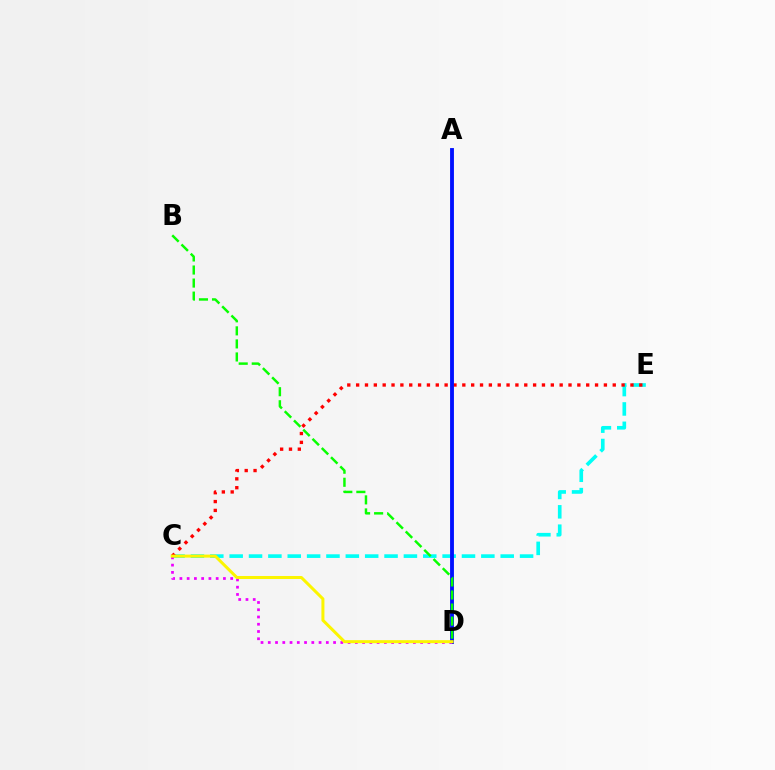{('C', 'E'): [{'color': '#00fff6', 'line_style': 'dashed', 'thickness': 2.63}, {'color': '#ff0000', 'line_style': 'dotted', 'thickness': 2.4}], ('A', 'D'): [{'color': '#0010ff', 'line_style': 'solid', 'thickness': 2.78}], ('B', 'D'): [{'color': '#08ff00', 'line_style': 'dashed', 'thickness': 1.77}], ('C', 'D'): [{'color': '#ee00ff', 'line_style': 'dotted', 'thickness': 1.97}, {'color': '#fcf500', 'line_style': 'solid', 'thickness': 2.17}]}